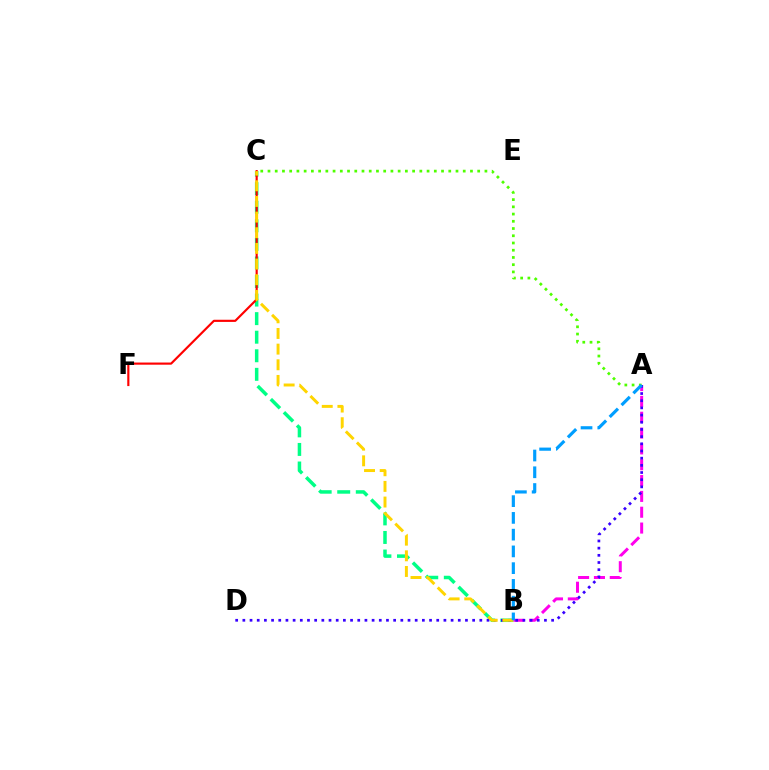{('B', 'C'): [{'color': '#00ff86', 'line_style': 'dashed', 'thickness': 2.52}, {'color': '#ffd500', 'line_style': 'dashed', 'thickness': 2.13}], ('A', 'B'): [{'color': '#ff00ed', 'line_style': 'dashed', 'thickness': 2.15}, {'color': '#009eff', 'line_style': 'dashed', 'thickness': 2.28}], ('C', 'F'): [{'color': '#ff0000', 'line_style': 'solid', 'thickness': 1.56}], ('A', 'D'): [{'color': '#3700ff', 'line_style': 'dotted', 'thickness': 1.95}], ('A', 'C'): [{'color': '#4fff00', 'line_style': 'dotted', 'thickness': 1.96}]}